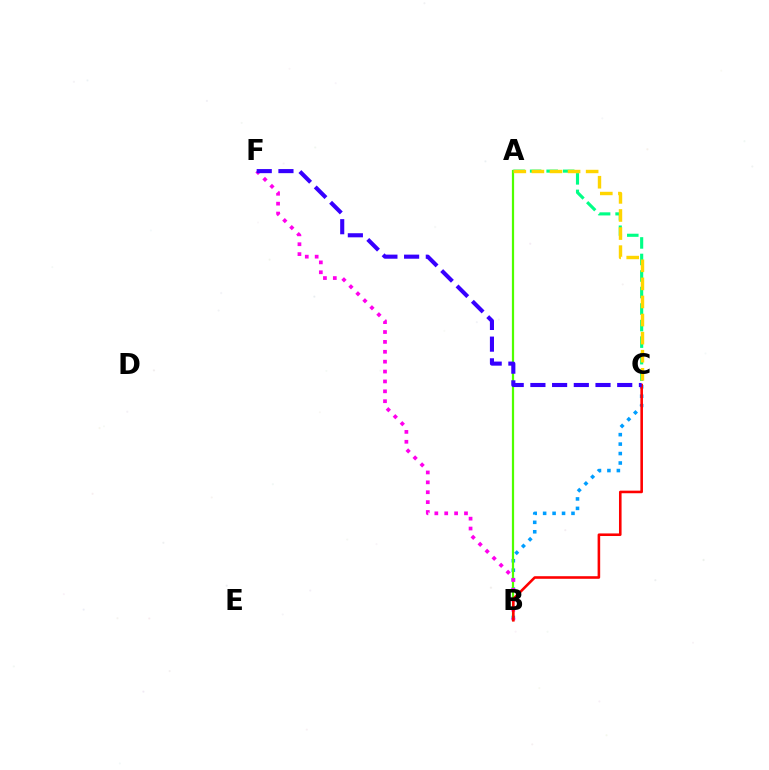{('B', 'C'): [{'color': '#009eff', 'line_style': 'dotted', 'thickness': 2.57}, {'color': '#ff0000', 'line_style': 'solid', 'thickness': 1.86}], ('A', 'B'): [{'color': '#4fff00', 'line_style': 'solid', 'thickness': 1.6}], ('B', 'F'): [{'color': '#ff00ed', 'line_style': 'dotted', 'thickness': 2.69}], ('A', 'C'): [{'color': '#00ff86', 'line_style': 'dashed', 'thickness': 2.25}, {'color': '#ffd500', 'line_style': 'dashed', 'thickness': 2.46}], ('C', 'F'): [{'color': '#3700ff', 'line_style': 'dashed', 'thickness': 2.95}]}